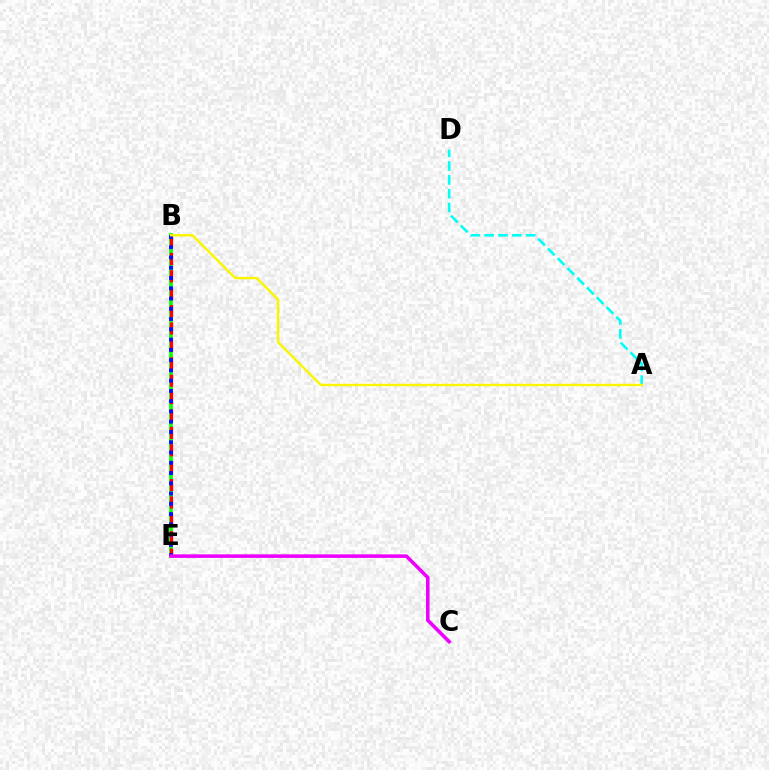{('B', 'E'): [{'color': '#08ff00', 'line_style': 'solid', 'thickness': 2.67}, {'color': '#ff0000', 'line_style': 'dashed', 'thickness': 2.36}, {'color': '#0010ff', 'line_style': 'dotted', 'thickness': 2.79}], ('A', 'D'): [{'color': '#00fff6', 'line_style': 'dashed', 'thickness': 1.88}], ('C', 'E'): [{'color': '#ee00ff', 'line_style': 'solid', 'thickness': 2.56}], ('A', 'B'): [{'color': '#fcf500', 'line_style': 'solid', 'thickness': 1.73}]}